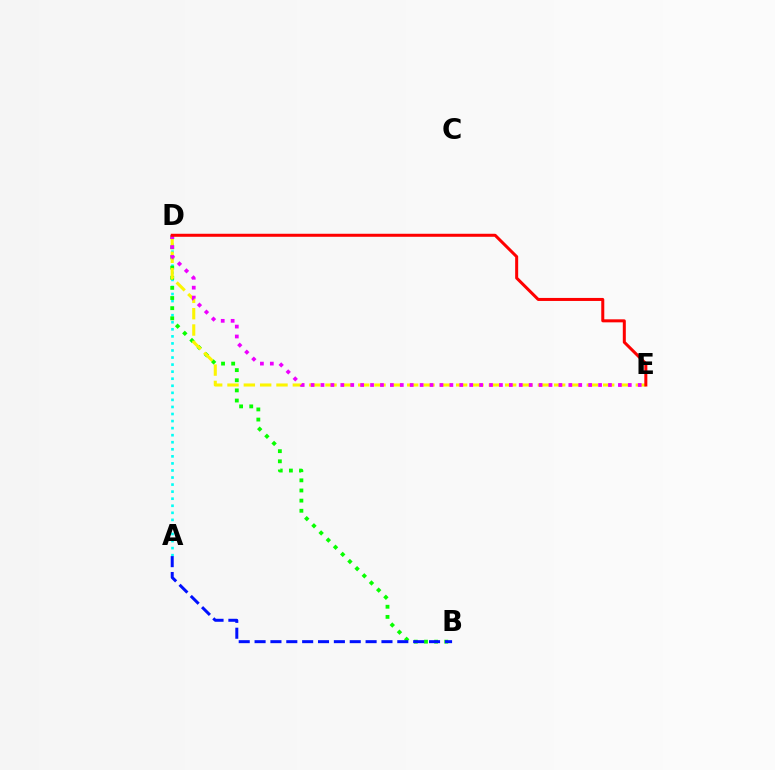{('A', 'D'): [{'color': '#00fff6', 'line_style': 'dotted', 'thickness': 1.92}], ('B', 'D'): [{'color': '#08ff00', 'line_style': 'dotted', 'thickness': 2.75}], ('D', 'E'): [{'color': '#fcf500', 'line_style': 'dashed', 'thickness': 2.22}, {'color': '#ee00ff', 'line_style': 'dotted', 'thickness': 2.69}, {'color': '#ff0000', 'line_style': 'solid', 'thickness': 2.17}], ('A', 'B'): [{'color': '#0010ff', 'line_style': 'dashed', 'thickness': 2.15}]}